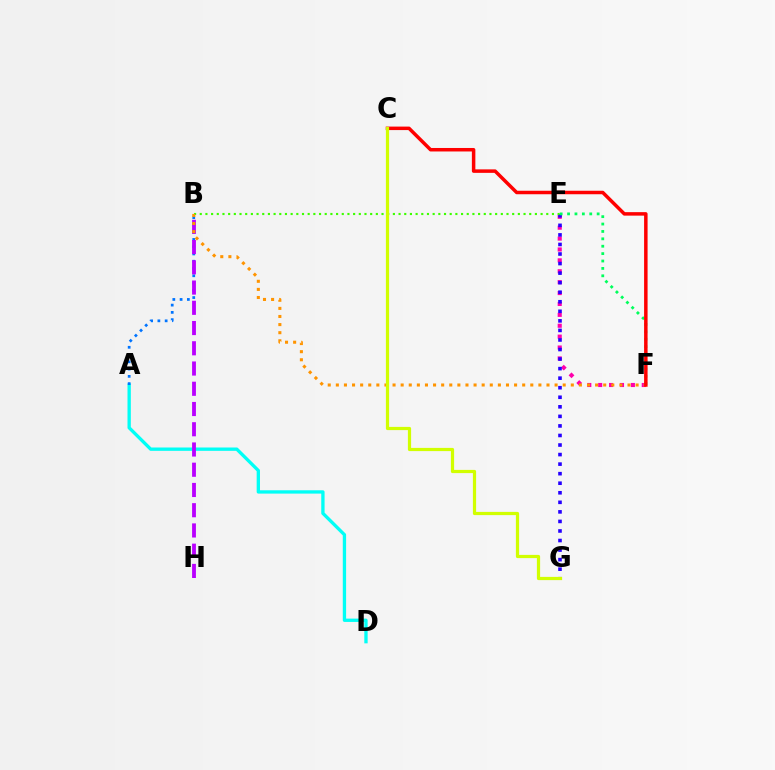{('A', 'D'): [{'color': '#00fff6', 'line_style': 'solid', 'thickness': 2.39}], ('E', 'F'): [{'color': '#ff00ac', 'line_style': 'dotted', 'thickness': 2.96}, {'color': '#00ff5c', 'line_style': 'dotted', 'thickness': 2.01}], ('A', 'B'): [{'color': '#0074ff', 'line_style': 'dotted', 'thickness': 1.97}], ('E', 'G'): [{'color': '#2500ff', 'line_style': 'dotted', 'thickness': 2.59}], ('B', 'H'): [{'color': '#b900ff', 'line_style': 'dashed', 'thickness': 2.75}], ('B', 'E'): [{'color': '#3dff00', 'line_style': 'dotted', 'thickness': 1.54}], ('B', 'F'): [{'color': '#ff9400', 'line_style': 'dotted', 'thickness': 2.2}], ('C', 'F'): [{'color': '#ff0000', 'line_style': 'solid', 'thickness': 2.51}], ('C', 'G'): [{'color': '#d1ff00', 'line_style': 'solid', 'thickness': 2.32}]}